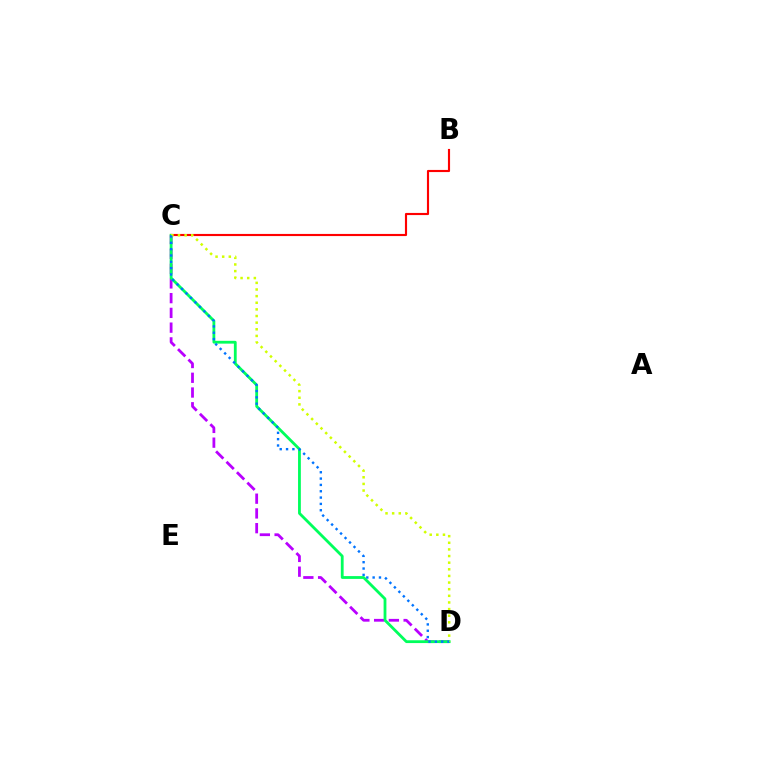{('B', 'C'): [{'color': '#ff0000', 'line_style': 'solid', 'thickness': 1.54}], ('C', 'D'): [{'color': '#b900ff', 'line_style': 'dashed', 'thickness': 2.0}, {'color': '#00ff5c', 'line_style': 'solid', 'thickness': 2.02}, {'color': '#d1ff00', 'line_style': 'dotted', 'thickness': 1.8}, {'color': '#0074ff', 'line_style': 'dotted', 'thickness': 1.72}]}